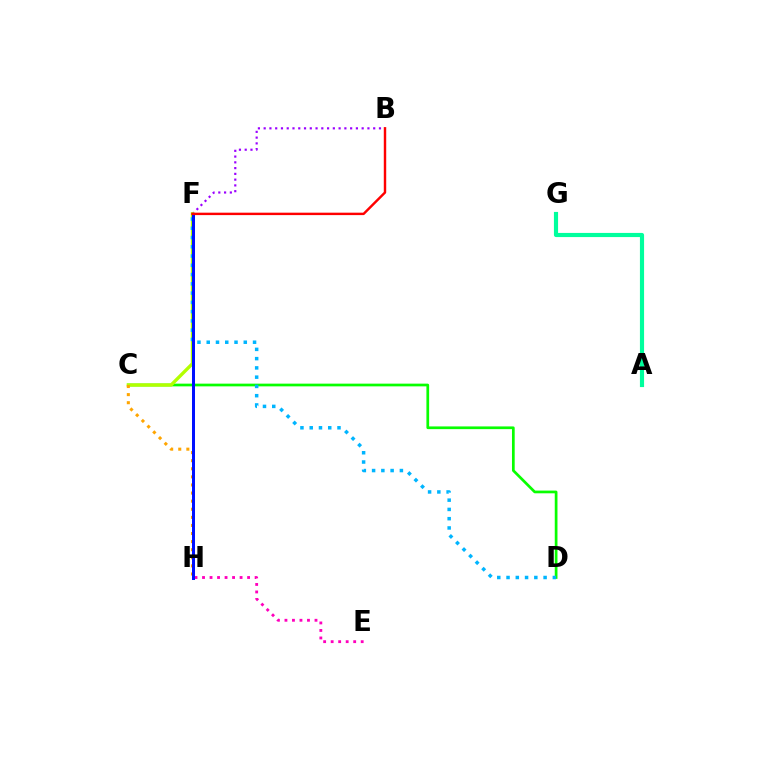{('A', 'G'): [{'color': '#00ff9d', 'line_style': 'solid', 'thickness': 2.98}], ('B', 'F'): [{'color': '#9b00ff', 'line_style': 'dotted', 'thickness': 1.57}, {'color': '#ff0000', 'line_style': 'solid', 'thickness': 1.75}], ('C', 'D'): [{'color': '#08ff00', 'line_style': 'solid', 'thickness': 1.95}], ('C', 'F'): [{'color': '#b3ff00', 'line_style': 'solid', 'thickness': 2.41}], ('D', 'F'): [{'color': '#00b5ff', 'line_style': 'dotted', 'thickness': 2.52}], ('E', 'H'): [{'color': '#ff00bd', 'line_style': 'dotted', 'thickness': 2.04}], ('C', 'H'): [{'color': '#ffa500', 'line_style': 'dotted', 'thickness': 2.2}], ('F', 'H'): [{'color': '#0010ff', 'line_style': 'solid', 'thickness': 2.17}]}